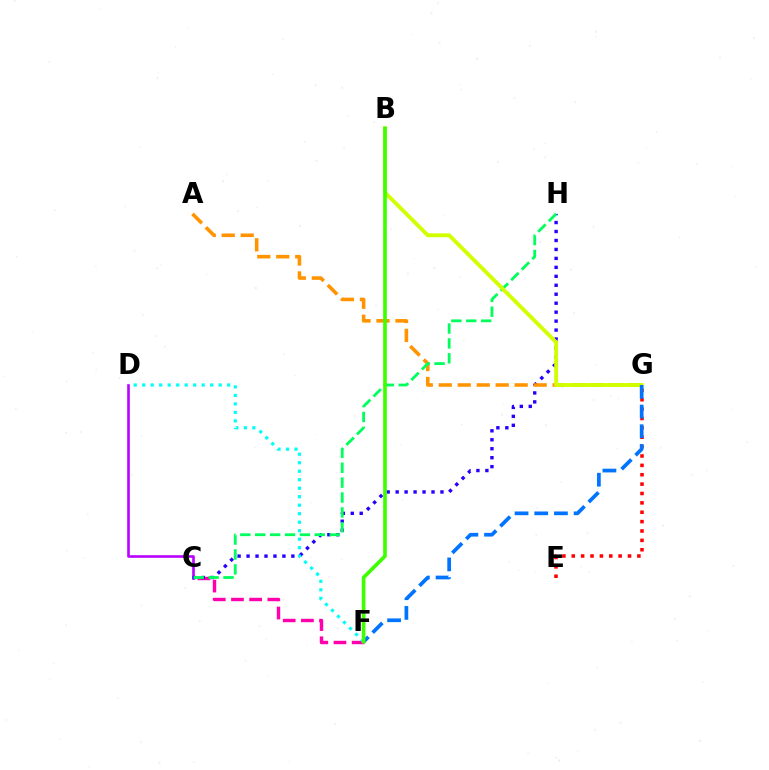{('C', 'D'): [{'color': '#b900ff', 'line_style': 'solid', 'thickness': 1.88}], ('E', 'G'): [{'color': '#ff0000', 'line_style': 'dotted', 'thickness': 2.55}], ('C', 'F'): [{'color': '#ff00ac', 'line_style': 'dashed', 'thickness': 2.47}], ('C', 'H'): [{'color': '#2500ff', 'line_style': 'dotted', 'thickness': 2.43}, {'color': '#00ff5c', 'line_style': 'dashed', 'thickness': 2.02}], ('A', 'G'): [{'color': '#ff9400', 'line_style': 'dashed', 'thickness': 2.58}], ('D', 'F'): [{'color': '#00fff6', 'line_style': 'dotted', 'thickness': 2.31}], ('B', 'G'): [{'color': '#d1ff00', 'line_style': 'solid', 'thickness': 2.77}], ('F', 'G'): [{'color': '#0074ff', 'line_style': 'dashed', 'thickness': 2.67}], ('B', 'F'): [{'color': '#3dff00', 'line_style': 'solid', 'thickness': 2.62}]}